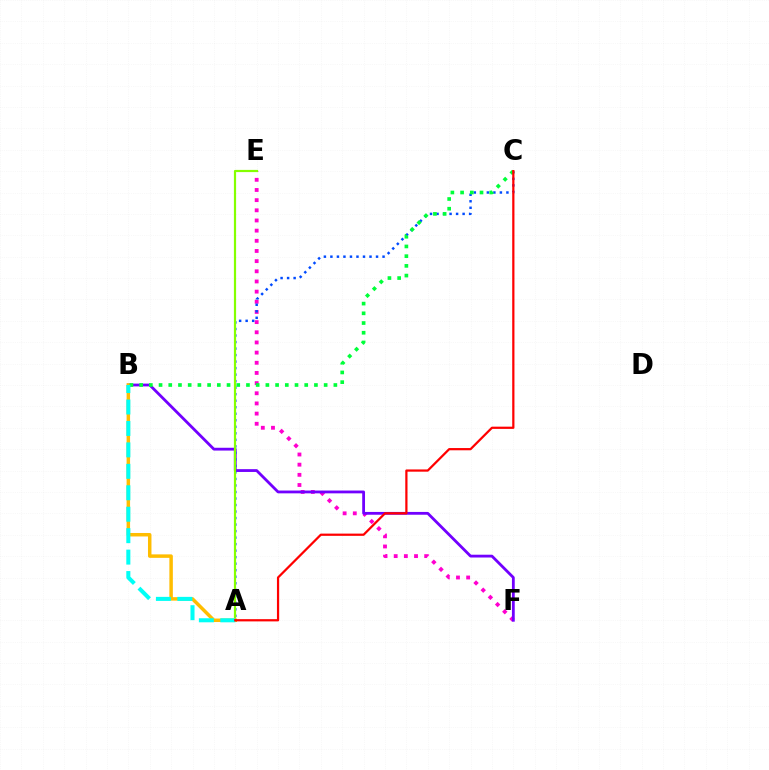{('E', 'F'): [{'color': '#ff00cf', 'line_style': 'dotted', 'thickness': 2.76}], ('B', 'F'): [{'color': '#7200ff', 'line_style': 'solid', 'thickness': 2.02}], ('A', 'C'): [{'color': '#004bff', 'line_style': 'dotted', 'thickness': 1.77}, {'color': '#ff0000', 'line_style': 'solid', 'thickness': 1.61}], ('A', 'E'): [{'color': '#84ff00', 'line_style': 'solid', 'thickness': 1.59}], ('A', 'B'): [{'color': '#ffbd00', 'line_style': 'solid', 'thickness': 2.5}, {'color': '#00fff6', 'line_style': 'dashed', 'thickness': 2.91}], ('B', 'C'): [{'color': '#00ff39', 'line_style': 'dotted', 'thickness': 2.64}]}